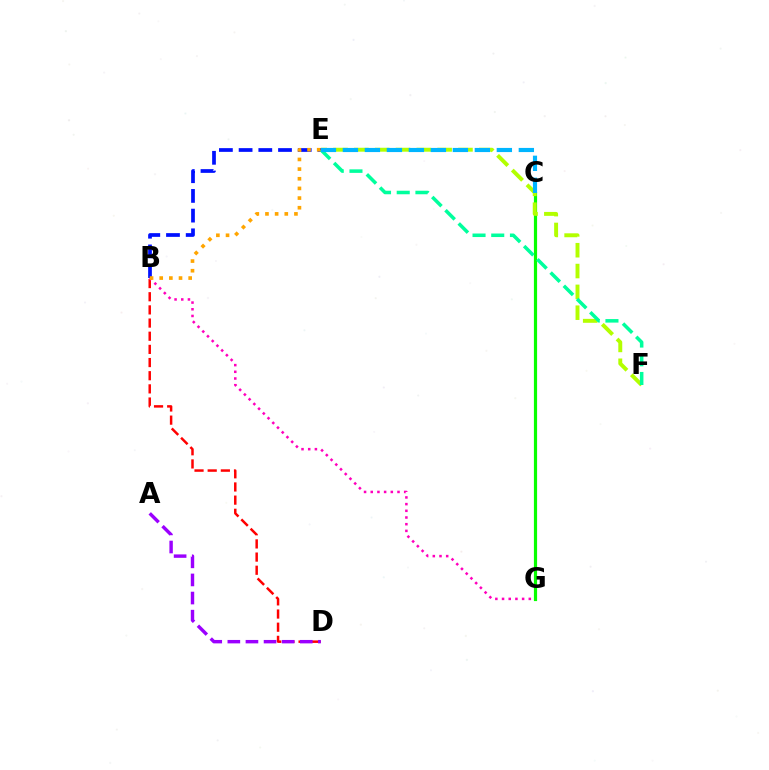{('B', 'D'): [{'color': '#ff0000', 'line_style': 'dashed', 'thickness': 1.79}], ('C', 'G'): [{'color': '#08ff00', 'line_style': 'solid', 'thickness': 2.3}], ('B', 'G'): [{'color': '#ff00bd', 'line_style': 'dotted', 'thickness': 1.82}], ('E', 'F'): [{'color': '#b3ff00', 'line_style': 'dashed', 'thickness': 2.83}, {'color': '#00ff9d', 'line_style': 'dashed', 'thickness': 2.54}], ('B', 'E'): [{'color': '#0010ff', 'line_style': 'dashed', 'thickness': 2.68}, {'color': '#ffa500', 'line_style': 'dotted', 'thickness': 2.62}], ('A', 'D'): [{'color': '#9b00ff', 'line_style': 'dashed', 'thickness': 2.46}], ('C', 'E'): [{'color': '#00b5ff', 'line_style': 'dashed', 'thickness': 2.99}]}